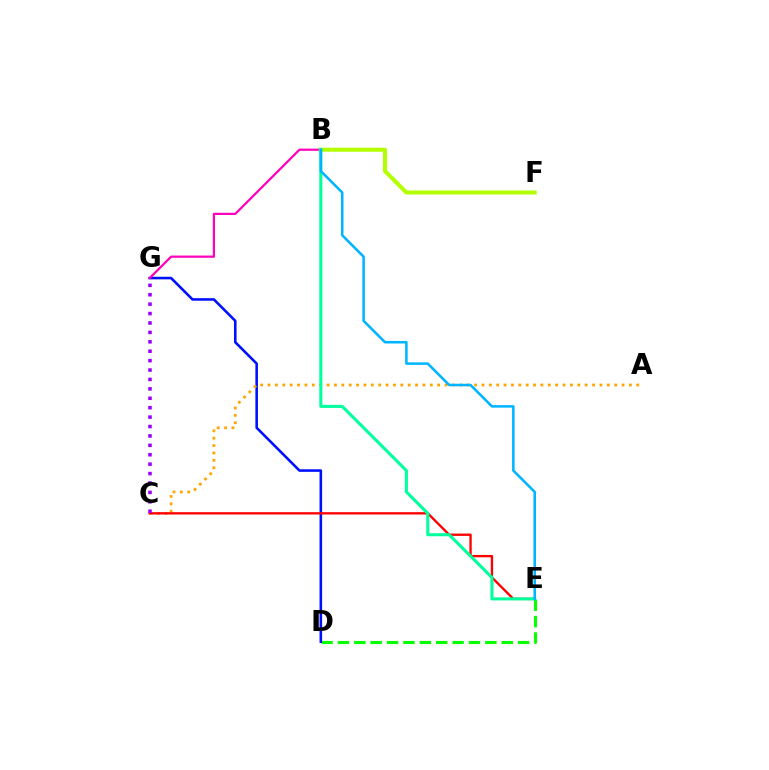{('D', 'E'): [{'color': '#08ff00', 'line_style': 'dashed', 'thickness': 2.23}], ('D', 'G'): [{'color': '#0010ff', 'line_style': 'solid', 'thickness': 1.86}], ('A', 'C'): [{'color': '#ffa500', 'line_style': 'dotted', 'thickness': 2.0}], ('B', 'G'): [{'color': '#ff00bd', 'line_style': 'solid', 'thickness': 1.6}], ('C', 'E'): [{'color': '#ff0000', 'line_style': 'solid', 'thickness': 1.69}], ('B', 'F'): [{'color': '#b3ff00', 'line_style': 'solid', 'thickness': 2.91}], ('B', 'E'): [{'color': '#00ff9d', 'line_style': 'solid', 'thickness': 2.2}, {'color': '#00b5ff', 'line_style': 'solid', 'thickness': 1.83}], ('C', 'G'): [{'color': '#9b00ff', 'line_style': 'dotted', 'thickness': 2.56}]}